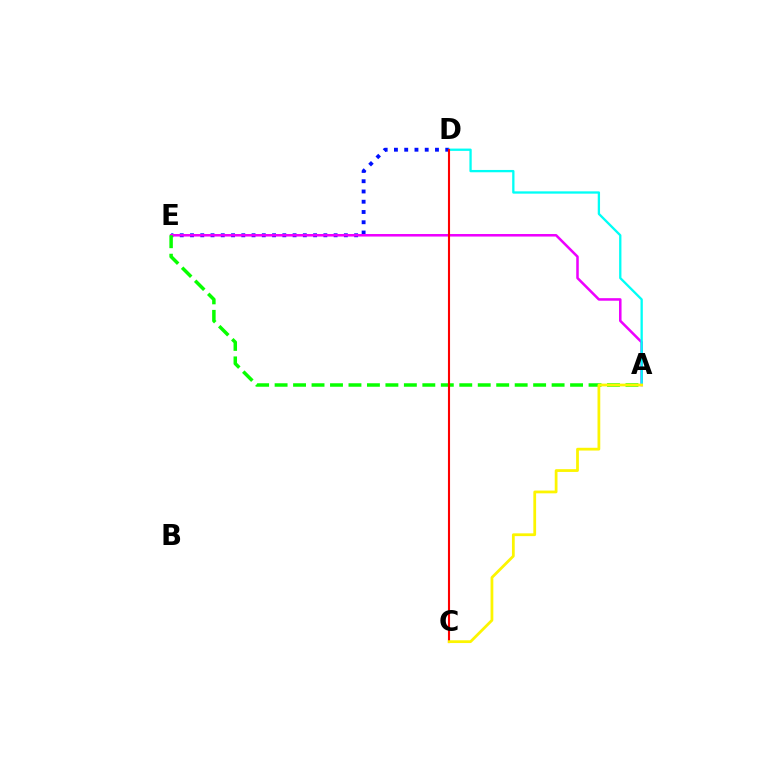{('D', 'E'): [{'color': '#0010ff', 'line_style': 'dotted', 'thickness': 2.79}], ('A', 'E'): [{'color': '#ee00ff', 'line_style': 'solid', 'thickness': 1.82}, {'color': '#08ff00', 'line_style': 'dashed', 'thickness': 2.51}], ('A', 'D'): [{'color': '#00fff6', 'line_style': 'solid', 'thickness': 1.66}], ('C', 'D'): [{'color': '#ff0000', 'line_style': 'solid', 'thickness': 1.52}], ('A', 'C'): [{'color': '#fcf500', 'line_style': 'solid', 'thickness': 1.99}]}